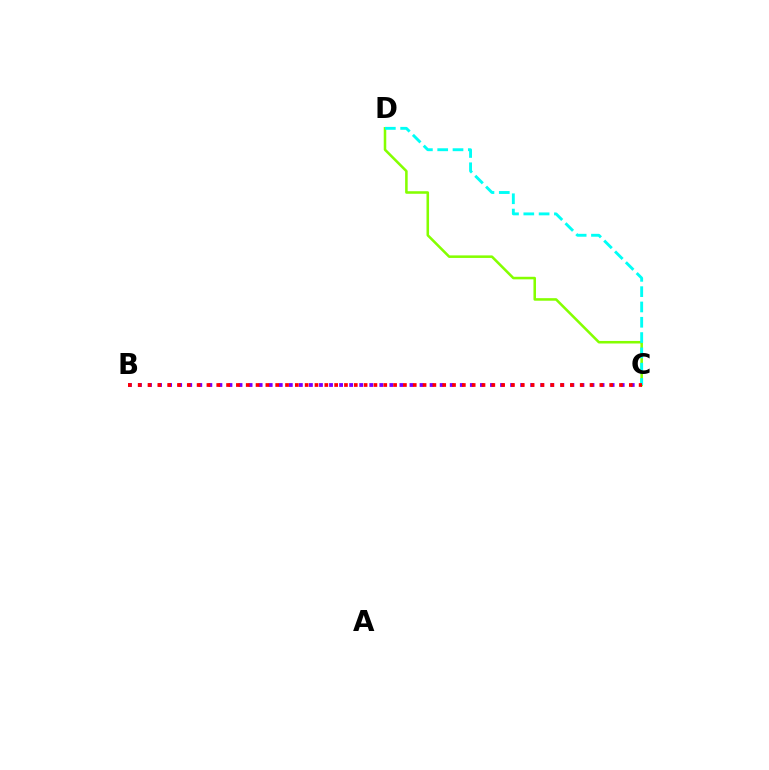{('C', 'D'): [{'color': '#84ff00', 'line_style': 'solid', 'thickness': 1.84}, {'color': '#00fff6', 'line_style': 'dashed', 'thickness': 2.08}], ('B', 'C'): [{'color': '#7200ff', 'line_style': 'dotted', 'thickness': 2.73}, {'color': '#ff0000', 'line_style': 'dotted', 'thickness': 2.67}]}